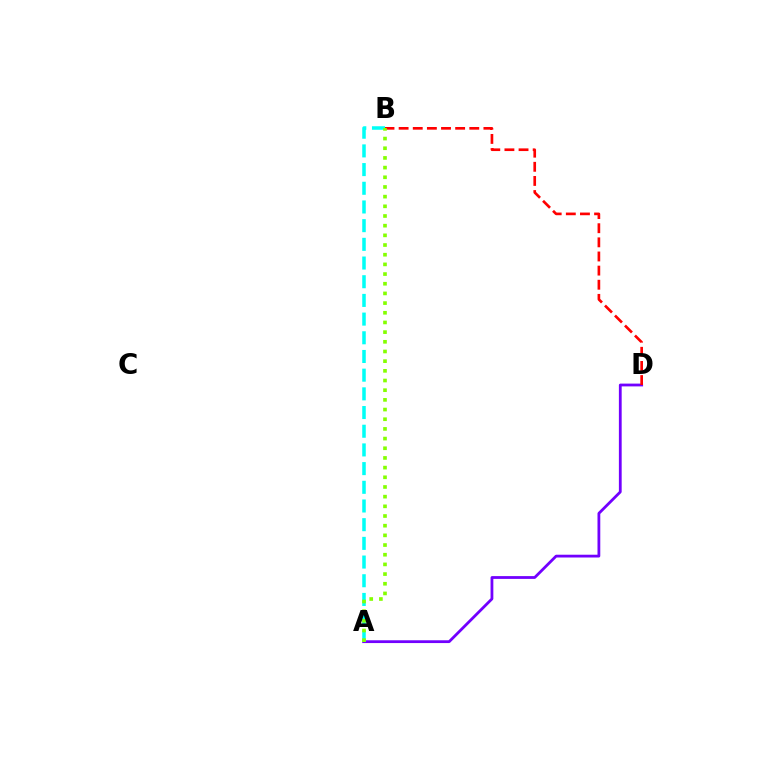{('A', 'D'): [{'color': '#7200ff', 'line_style': 'solid', 'thickness': 2.01}], ('A', 'B'): [{'color': '#00fff6', 'line_style': 'dashed', 'thickness': 2.54}, {'color': '#84ff00', 'line_style': 'dotted', 'thickness': 2.63}], ('B', 'D'): [{'color': '#ff0000', 'line_style': 'dashed', 'thickness': 1.92}]}